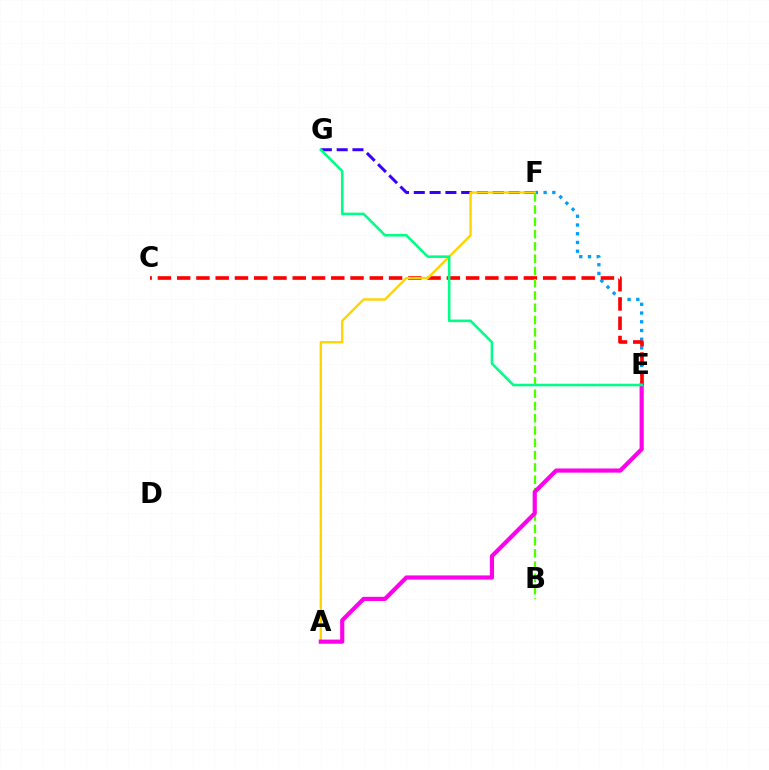{('E', 'F'): [{'color': '#009eff', 'line_style': 'dotted', 'thickness': 2.37}], ('F', 'G'): [{'color': '#3700ff', 'line_style': 'dashed', 'thickness': 2.15}], ('C', 'E'): [{'color': '#ff0000', 'line_style': 'dashed', 'thickness': 2.62}], ('A', 'F'): [{'color': '#ffd500', 'line_style': 'solid', 'thickness': 1.72}], ('B', 'F'): [{'color': '#4fff00', 'line_style': 'dashed', 'thickness': 1.67}], ('A', 'E'): [{'color': '#ff00ed', 'line_style': 'solid', 'thickness': 2.99}], ('E', 'G'): [{'color': '#00ff86', 'line_style': 'solid', 'thickness': 1.85}]}